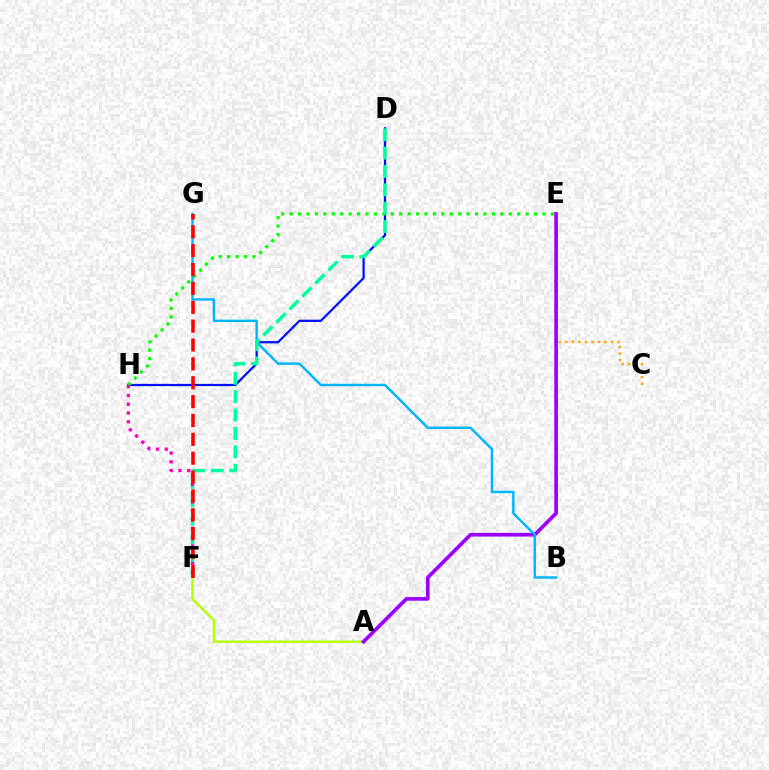{('A', 'F'): [{'color': '#b3ff00', 'line_style': 'solid', 'thickness': 1.68}], ('C', 'E'): [{'color': '#ffa500', 'line_style': 'dotted', 'thickness': 1.77}], ('D', 'H'): [{'color': '#0010ff', 'line_style': 'solid', 'thickness': 1.62}], ('A', 'E'): [{'color': '#9b00ff', 'line_style': 'solid', 'thickness': 2.64}], ('B', 'G'): [{'color': '#00b5ff', 'line_style': 'solid', 'thickness': 1.74}], ('E', 'H'): [{'color': '#08ff00', 'line_style': 'dotted', 'thickness': 2.29}], ('D', 'F'): [{'color': '#00ff9d', 'line_style': 'dashed', 'thickness': 2.5}], ('F', 'H'): [{'color': '#ff00bd', 'line_style': 'dotted', 'thickness': 2.39}], ('F', 'G'): [{'color': '#ff0000', 'line_style': 'dashed', 'thickness': 2.56}]}